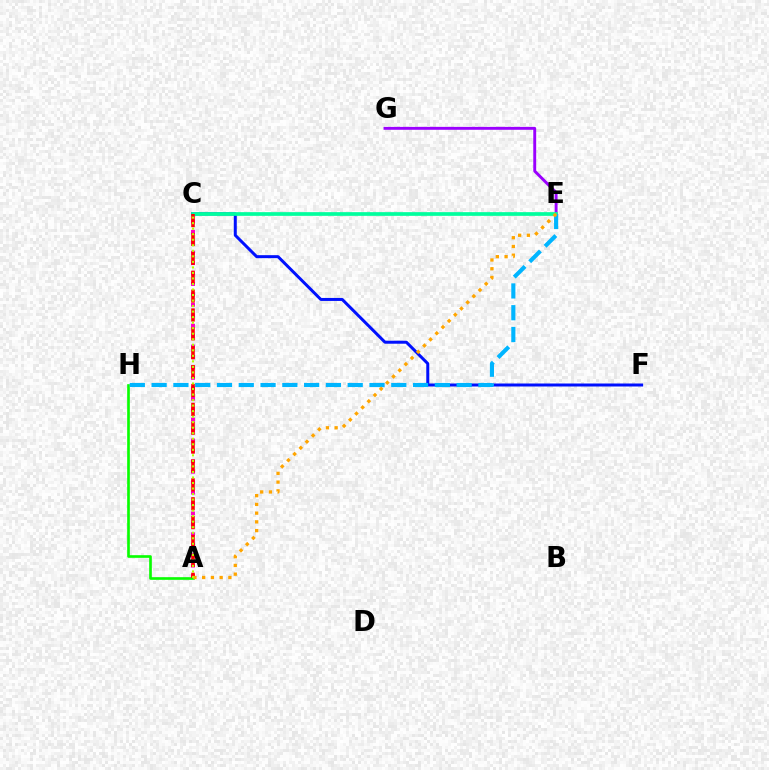{('C', 'F'): [{'color': '#0010ff', 'line_style': 'solid', 'thickness': 2.16}], ('A', 'H'): [{'color': '#08ff00', 'line_style': 'solid', 'thickness': 1.91}], ('E', 'G'): [{'color': '#9b00ff', 'line_style': 'solid', 'thickness': 2.09}], ('A', 'C'): [{'color': '#ff00bd', 'line_style': 'dotted', 'thickness': 2.83}, {'color': '#ff0000', 'line_style': 'dashed', 'thickness': 2.56}, {'color': '#b3ff00', 'line_style': 'dotted', 'thickness': 1.5}], ('C', 'E'): [{'color': '#00ff9d', 'line_style': 'solid', 'thickness': 2.66}], ('E', 'H'): [{'color': '#00b5ff', 'line_style': 'dashed', 'thickness': 2.96}], ('A', 'E'): [{'color': '#ffa500', 'line_style': 'dotted', 'thickness': 2.37}]}